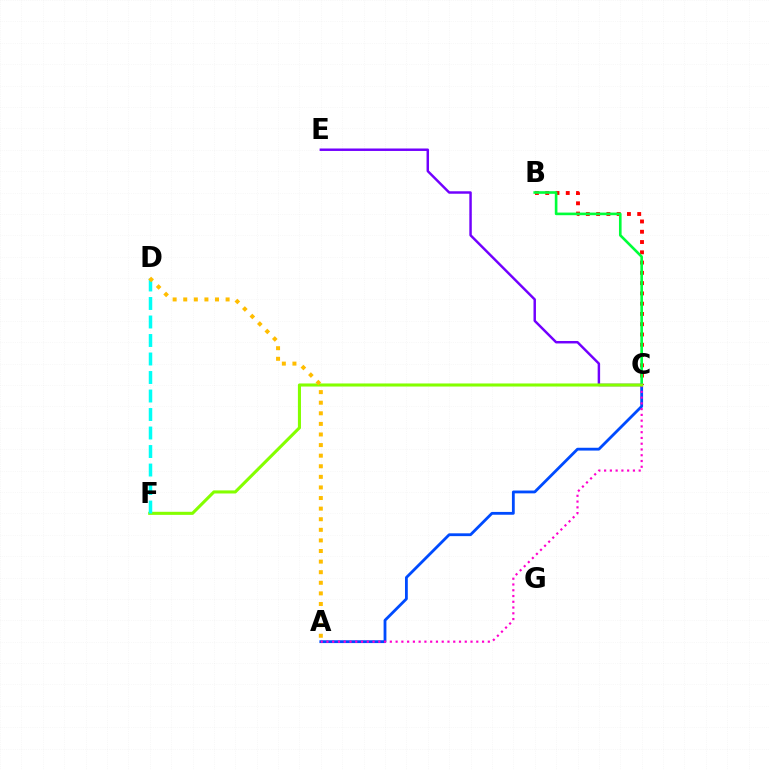{('B', 'C'): [{'color': '#ff0000', 'line_style': 'dotted', 'thickness': 2.79}, {'color': '#00ff39', 'line_style': 'solid', 'thickness': 1.89}], ('A', 'C'): [{'color': '#004bff', 'line_style': 'solid', 'thickness': 2.02}, {'color': '#ff00cf', 'line_style': 'dotted', 'thickness': 1.57}], ('C', 'E'): [{'color': '#7200ff', 'line_style': 'solid', 'thickness': 1.77}], ('C', 'F'): [{'color': '#84ff00', 'line_style': 'solid', 'thickness': 2.22}], ('D', 'F'): [{'color': '#00fff6', 'line_style': 'dashed', 'thickness': 2.51}], ('A', 'D'): [{'color': '#ffbd00', 'line_style': 'dotted', 'thickness': 2.88}]}